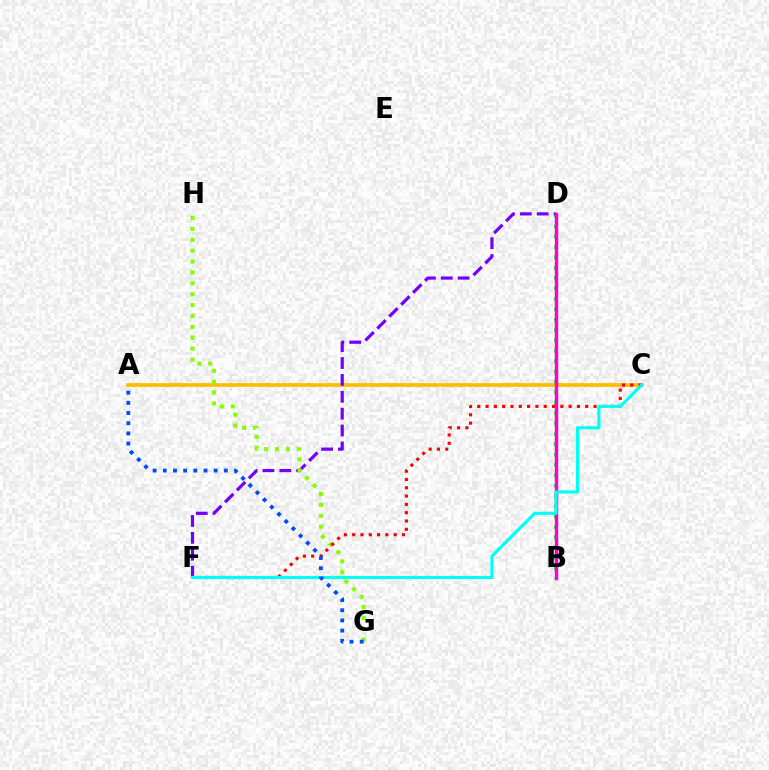{('B', 'D'): [{'color': '#00ff39', 'line_style': 'dotted', 'thickness': 2.82}, {'color': '#ff00cf', 'line_style': 'solid', 'thickness': 2.46}], ('A', 'C'): [{'color': '#ffbd00', 'line_style': 'solid', 'thickness': 2.69}], ('D', 'F'): [{'color': '#7200ff', 'line_style': 'dashed', 'thickness': 2.29}], ('G', 'H'): [{'color': '#84ff00', 'line_style': 'dotted', 'thickness': 2.96}], ('C', 'F'): [{'color': '#ff0000', 'line_style': 'dotted', 'thickness': 2.26}, {'color': '#00fff6', 'line_style': 'solid', 'thickness': 2.27}], ('A', 'G'): [{'color': '#004bff', 'line_style': 'dotted', 'thickness': 2.77}]}